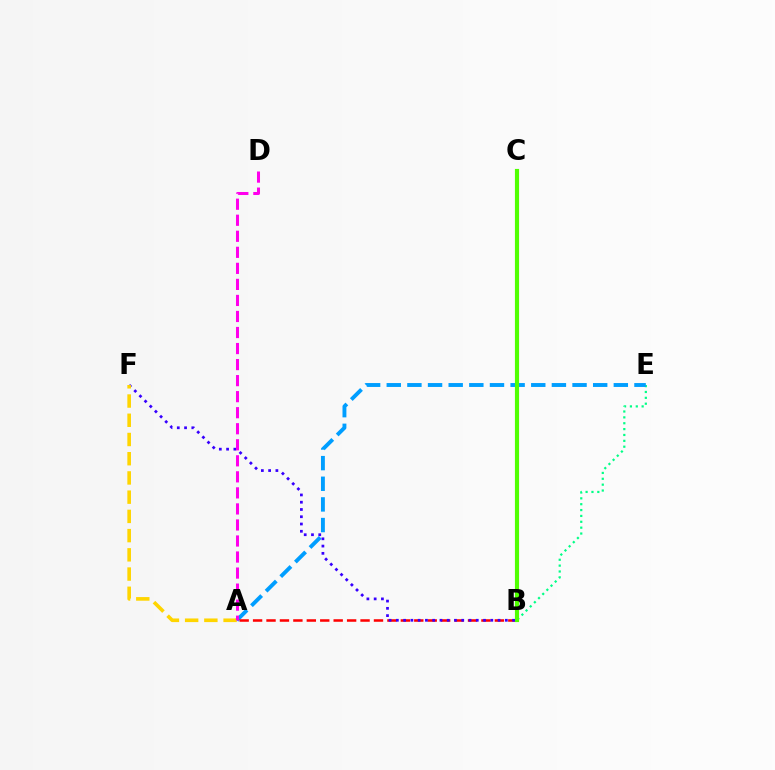{('B', 'E'): [{'color': '#00ff86', 'line_style': 'dotted', 'thickness': 1.59}], ('A', 'E'): [{'color': '#009eff', 'line_style': 'dashed', 'thickness': 2.8}], ('A', 'B'): [{'color': '#ff0000', 'line_style': 'dashed', 'thickness': 1.82}], ('B', 'C'): [{'color': '#4fff00', 'line_style': 'solid', 'thickness': 2.98}], ('B', 'F'): [{'color': '#3700ff', 'line_style': 'dotted', 'thickness': 1.97}], ('A', 'F'): [{'color': '#ffd500', 'line_style': 'dashed', 'thickness': 2.61}], ('A', 'D'): [{'color': '#ff00ed', 'line_style': 'dashed', 'thickness': 2.18}]}